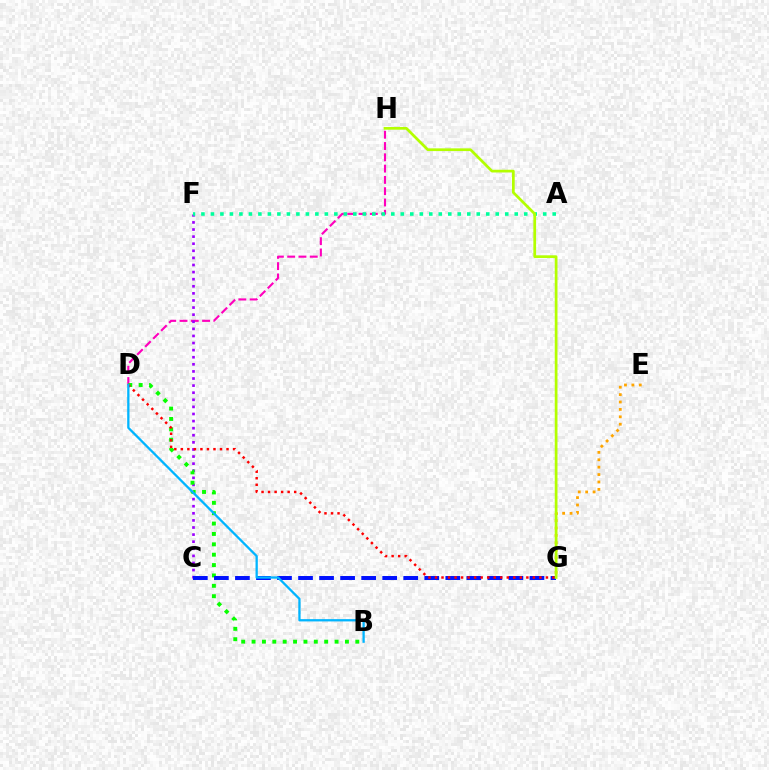{('D', 'H'): [{'color': '#ff00bd', 'line_style': 'dashed', 'thickness': 1.53}], ('C', 'F'): [{'color': '#9b00ff', 'line_style': 'dotted', 'thickness': 1.93}], ('B', 'D'): [{'color': '#08ff00', 'line_style': 'dotted', 'thickness': 2.82}, {'color': '#00b5ff', 'line_style': 'solid', 'thickness': 1.65}], ('C', 'G'): [{'color': '#0010ff', 'line_style': 'dashed', 'thickness': 2.86}], ('D', 'G'): [{'color': '#ff0000', 'line_style': 'dotted', 'thickness': 1.77}], ('A', 'F'): [{'color': '#00ff9d', 'line_style': 'dotted', 'thickness': 2.58}], ('E', 'G'): [{'color': '#ffa500', 'line_style': 'dotted', 'thickness': 2.01}], ('G', 'H'): [{'color': '#b3ff00', 'line_style': 'solid', 'thickness': 1.97}]}